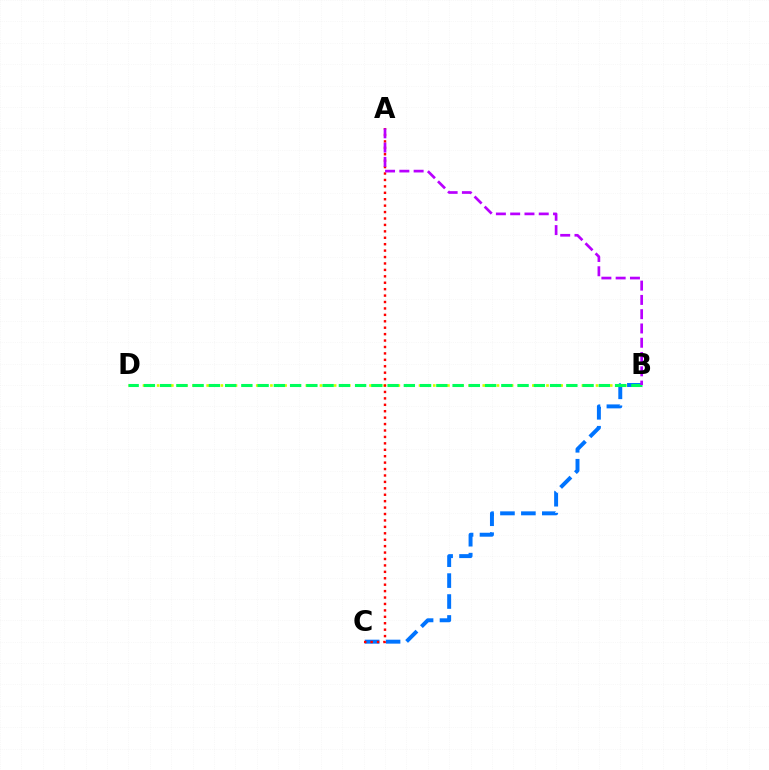{('B', 'D'): [{'color': '#d1ff00', 'line_style': 'dotted', 'thickness': 1.92}, {'color': '#00ff5c', 'line_style': 'dashed', 'thickness': 2.21}], ('B', 'C'): [{'color': '#0074ff', 'line_style': 'dashed', 'thickness': 2.84}], ('A', 'C'): [{'color': '#ff0000', 'line_style': 'dotted', 'thickness': 1.75}], ('A', 'B'): [{'color': '#b900ff', 'line_style': 'dashed', 'thickness': 1.94}]}